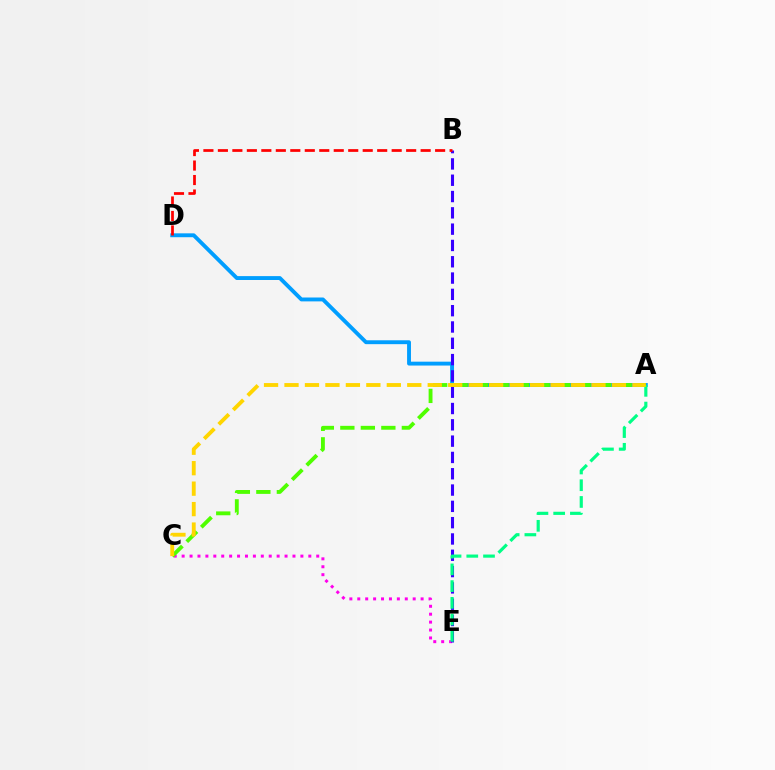{('C', 'E'): [{'color': '#ff00ed', 'line_style': 'dotted', 'thickness': 2.15}], ('A', 'D'): [{'color': '#009eff', 'line_style': 'solid', 'thickness': 2.79}], ('B', 'E'): [{'color': '#3700ff', 'line_style': 'dashed', 'thickness': 2.22}], ('A', 'C'): [{'color': '#4fff00', 'line_style': 'dashed', 'thickness': 2.79}, {'color': '#ffd500', 'line_style': 'dashed', 'thickness': 2.78}], ('B', 'D'): [{'color': '#ff0000', 'line_style': 'dashed', 'thickness': 1.97}], ('A', 'E'): [{'color': '#00ff86', 'line_style': 'dashed', 'thickness': 2.27}]}